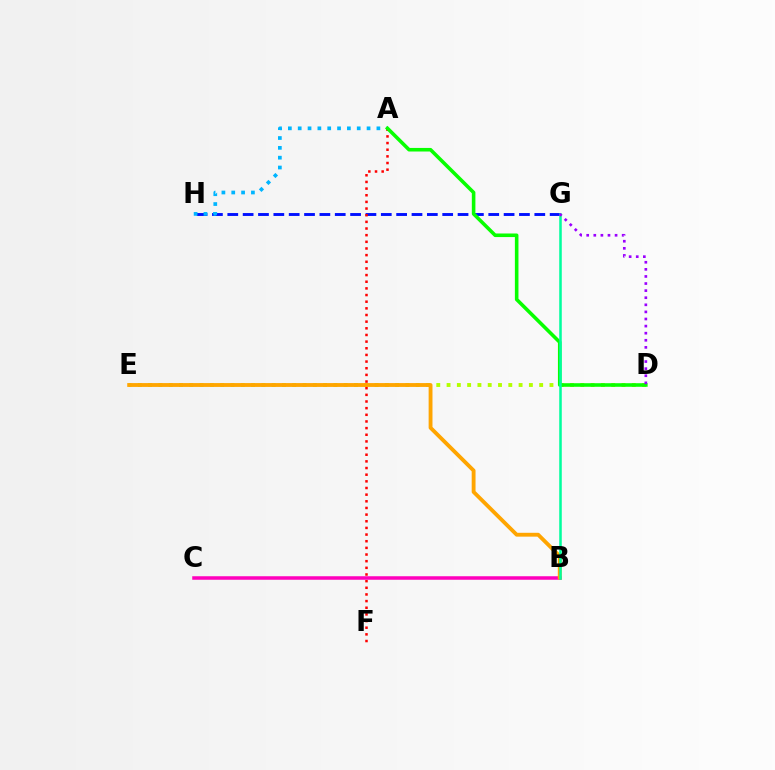{('G', 'H'): [{'color': '#0010ff', 'line_style': 'dashed', 'thickness': 2.09}], ('A', 'H'): [{'color': '#00b5ff', 'line_style': 'dotted', 'thickness': 2.67}], ('A', 'F'): [{'color': '#ff0000', 'line_style': 'dotted', 'thickness': 1.81}], ('D', 'E'): [{'color': '#b3ff00', 'line_style': 'dotted', 'thickness': 2.8}], ('B', 'C'): [{'color': '#ff00bd', 'line_style': 'solid', 'thickness': 2.53}], ('B', 'E'): [{'color': '#ffa500', 'line_style': 'solid', 'thickness': 2.77}], ('A', 'D'): [{'color': '#08ff00', 'line_style': 'solid', 'thickness': 2.58}], ('B', 'G'): [{'color': '#00ff9d', 'line_style': 'solid', 'thickness': 1.83}], ('D', 'G'): [{'color': '#9b00ff', 'line_style': 'dotted', 'thickness': 1.93}]}